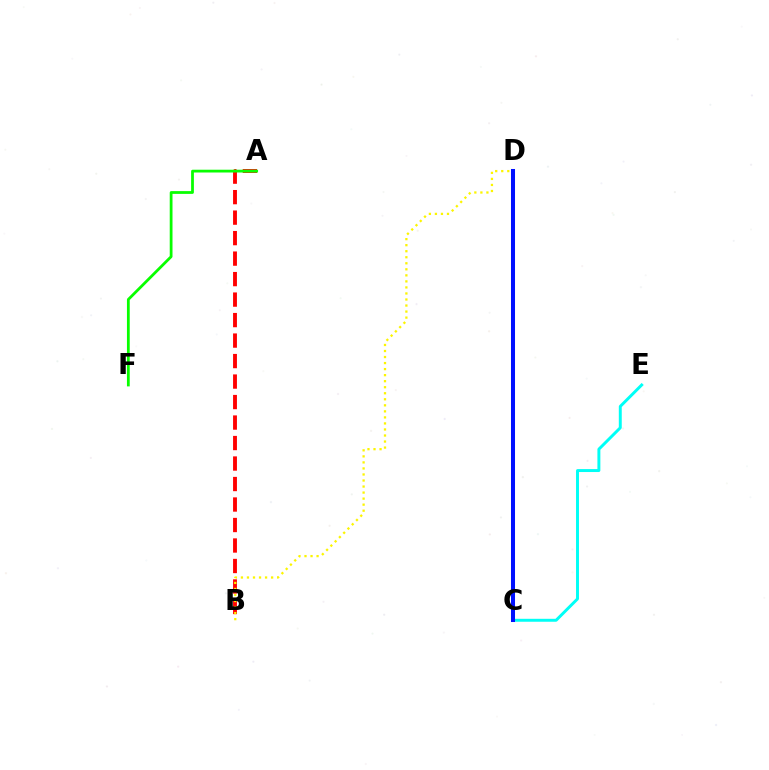{('A', 'B'): [{'color': '#ff0000', 'line_style': 'dashed', 'thickness': 2.78}], ('C', 'D'): [{'color': '#ee00ff', 'line_style': 'dashed', 'thickness': 2.64}, {'color': '#0010ff', 'line_style': 'solid', 'thickness': 2.9}], ('C', 'E'): [{'color': '#00fff6', 'line_style': 'solid', 'thickness': 2.12}], ('A', 'F'): [{'color': '#08ff00', 'line_style': 'solid', 'thickness': 2.0}], ('B', 'D'): [{'color': '#fcf500', 'line_style': 'dotted', 'thickness': 1.64}]}